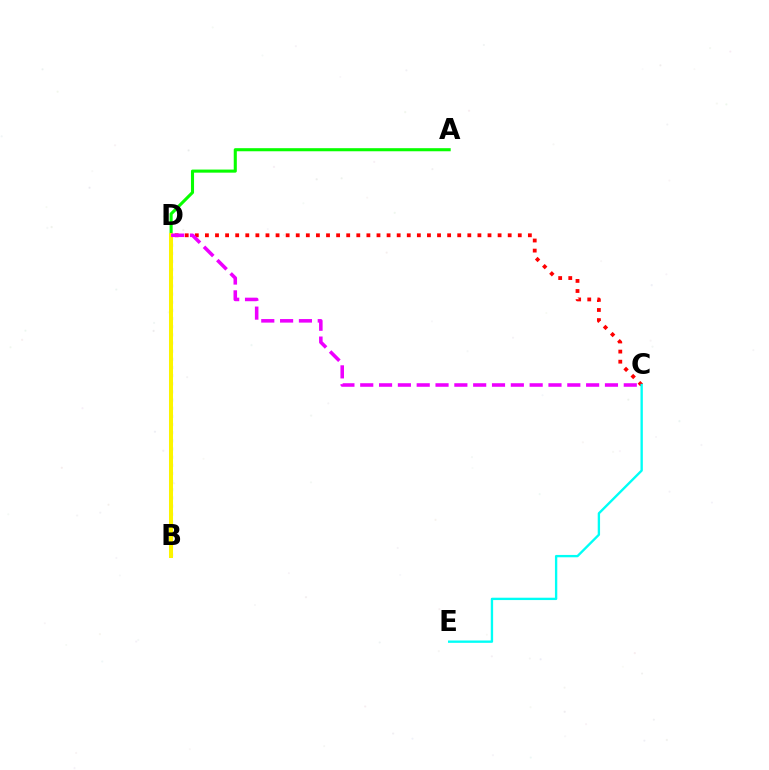{('B', 'D'): [{'color': '#0010ff', 'line_style': 'dotted', 'thickness': 2.21}, {'color': '#fcf500', 'line_style': 'solid', 'thickness': 2.89}], ('C', 'D'): [{'color': '#ff0000', 'line_style': 'dotted', 'thickness': 2.74}, {'color': '#ee00ff', 'line_style': 'dashed', 'thickness': 2.56}], ('A', 'D'): [{'color': '#08ff00', 'line_style': 'solid', 'thickness': 2.22}], ('C', 'E'): [{'color': '#00fff6', 'line_style': 'solid', 'thickness': 1.69}]}